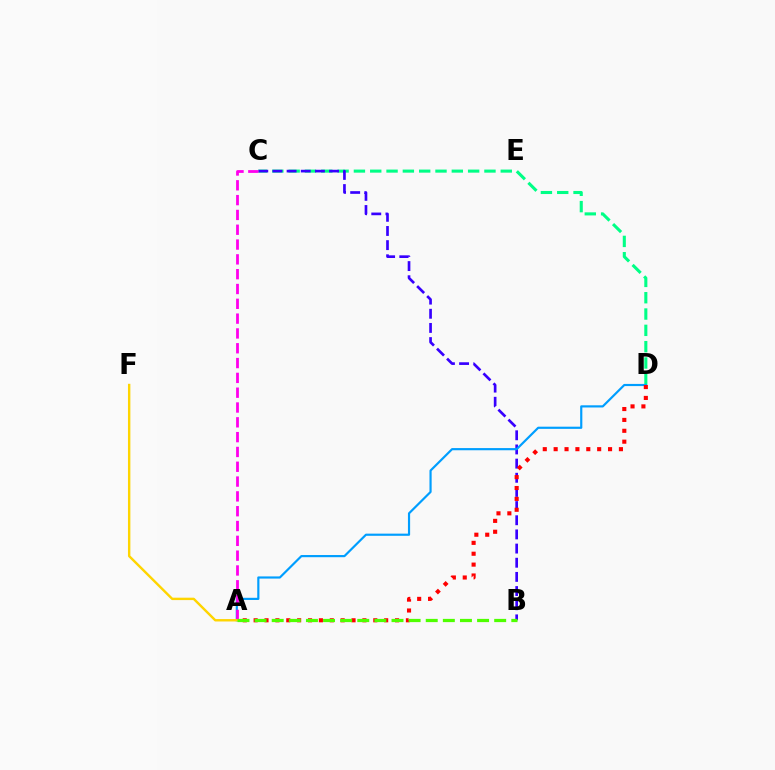{('C', 'D'): [{'color': '#00ff86', 'line_style': 'dashed', 'thickness': 2.22}], ('B', 'C'): [{'color': '#3700ff', 'line_style': 'dashed', 'thickness': 1.92}], ('A', 'D'): [{'color': '#009eff', 'line_style': 'solid', 'thickness': 1.57}, {'color': '#ff0000', 'line_style': 'dotted', 'thickness': 2.96}], ('A', 'C'): [{'color': '#ff00ed', 'line_style': 'dashed', 'thickness': 2.01}], ('A', 'F'): [{'color': '#ffd500', 'line_style': 'solid', 'thickness': 1.73}], ('A', 'B'): [{'color': '#4fff00', 'line_style': 'dashed', 'thickness': 2.32}]}